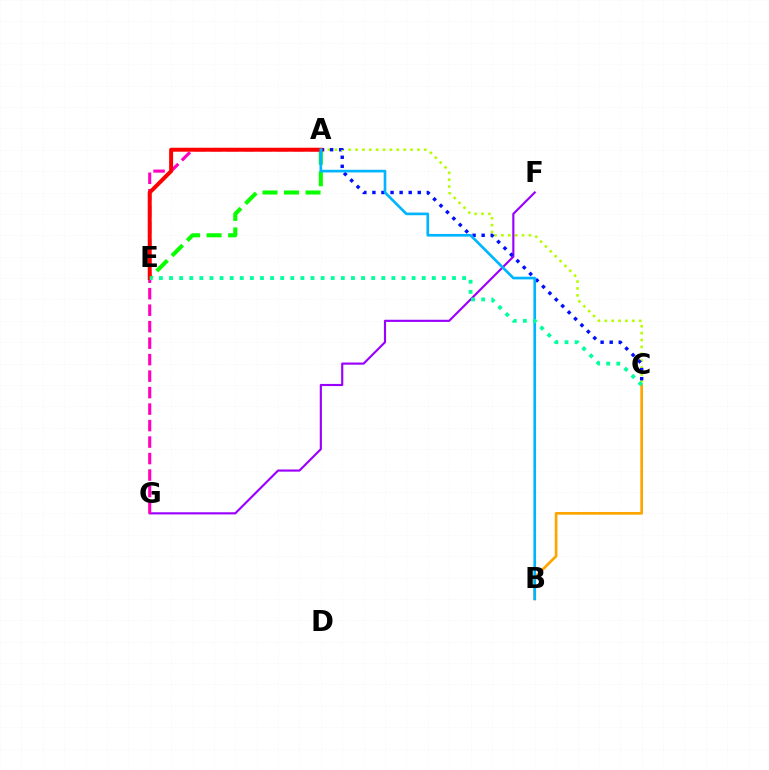{('A', 'C'): [{'color': '#b3ff00', 'line_style': 'dotted', 'thickness': 1.87}, {'color': '#0010ff', 'line_style': 'dotted', 'thickness': 2.46}], ('F', 'G'): [{'color': '#9b00ff', 'line_style': 'solid', 'thickness': 1.55}], ('B', 'C'): [{'color': '#ffa500', 'line_style': 'solid', 'thickness': 1.94}], ('A', 'E'): [{'color': '#08ff00', 'line_style': 'dashed', 'thickness': 2.92}, {'color': '#ff0000', 'line_style': 'solid', 'thickness': 2.86}], ('A', 'G'): [{'color': '#ff00bd', 'line_style': 'dashed', 'thickness': 2.24}], ('A', 'B'): [{'color': '#00b5ff', 'line_style': 'solid', 'thickness': 1.92}], ('C', 'E'): [{'color': '#00ff9d', 'line_style': 'dotted', 'thickness': 2.75}]}